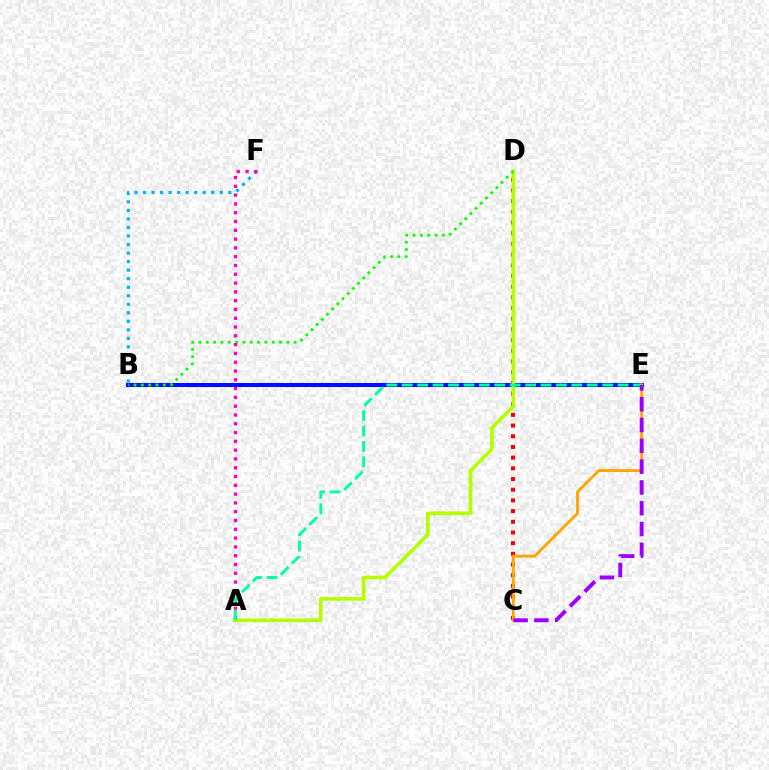{('B', 'E'): [{'color': '#0010ff', 'line_style': 'solid', 'thickness': 2.92}], ('C', 'D'): [{'color': '#ff0000', 'line_style': 'dotted', 'thickness': 2.9}], ('A', 'D'): [{'color': '#b3ff00', 'line_style': 'solid', 'thickness': 2.61}], ('B', 'D'): [{'color': '#08ff00', 'line_style': 'dotted', 'thickness': 1.99}], ('B', 'F'): [{'color': '#00b5ff', 'line_style': 'dotted', 'thickness': 2.32}], ('C', 'E'): [{'color': '#ffa500', 'line_style': 'solid', 'thickness': 2.05}, {'color': '#9b00ff', 'line_style': 'dashed', 'thickness': 2.83}], ('A', 'F'): [{'color': '#ff00bd', 'line_style': 'dotted', 'thickness': 2.39}], ('A', 'E'): [{'color': '#00ff9d', 'line_style': 'dashed', 'thickness': 2.09}]}